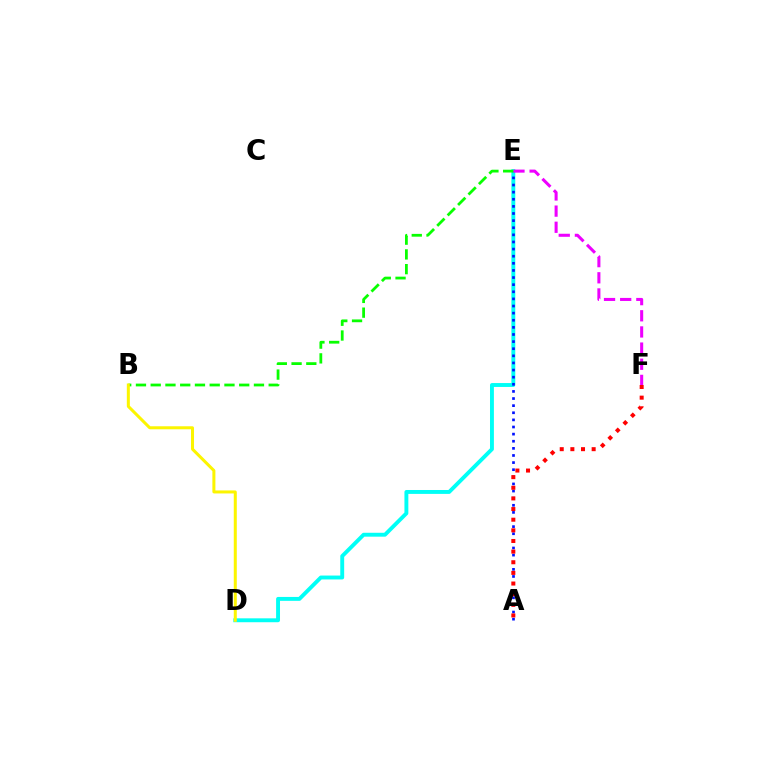{('D', 'E'): [{'color': '#00fff6', 'line_style': 'solid', 'thickness': 2.81}], ('A', 'E'): [{'color': '#0010ff', 'line_style': 'dotted', 'thickness': 1.93}], ('A', 'F'): [{'color': '#ff0000', 'line_style': 'dotted', 'thickness': 2.89}], ('E', 'F'): [{'color': '#ee00ff', 'line_style': 'dashed', 'thickness': 2.19}], ('B', 'E'): [{'color': '#08ff00', 'line_style': 'dashed', 'thickness': 2.0}], ('B', 'D'): [{'color': '#fcf500', 'line_style': 'solid', 'thickness': 2.17}]}